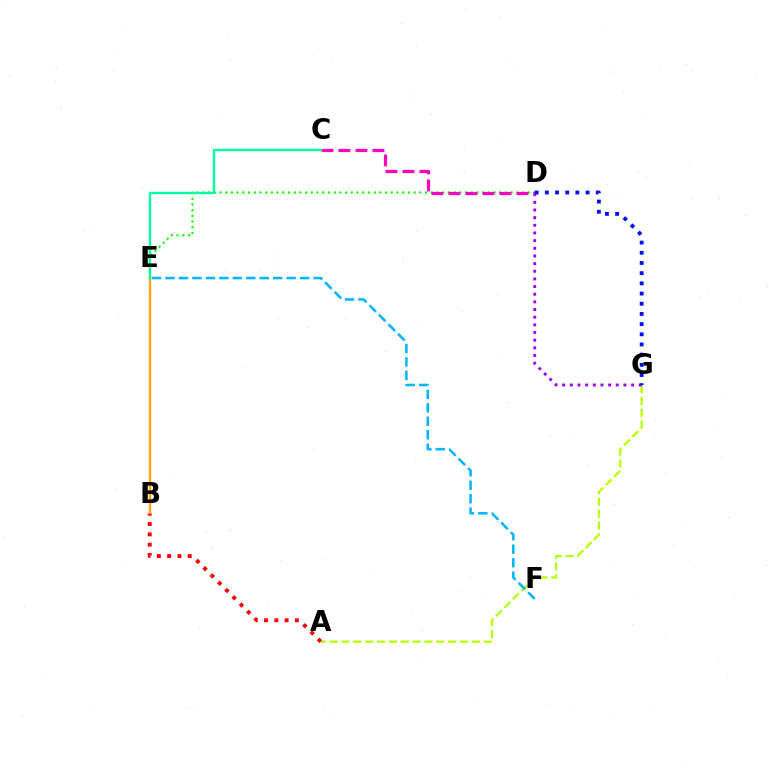{('A', 'G'): [{'color': '#b3ff00', 'line_style': 'dashed', 'thickness': 1.61}], ('D', 'E'): [{'color': '#08ff00', 'line_style': 'dotted', 'thickness': 1.55}], ('D', 'G'): [{'color': '#9b00ff', 'line_style': 'dotted', 'thickness': 2.08}, {'color': '#0010ff', 'line_style': 'dotted', 'thickness': 2.77}], ('A', 'B'): [{'color': '#ff0000', 'line_style': 'dotted', 'thickness': 2.8}], ('C', 'D'): [{'color': '#ff00bd', 'line_style': 'dashed', 'thickness': 2.31}], ('B', 'E'): [{'color': '#ffa500', 'line_style': 'solid', 'thickness': 1.68}], ('E', 'F'): [{'color': '#00b5ff', 'line_style': 'dashed', 'thickness': 1.83}], ('C', 'E'): [{'color': '#00ff9d', 'line_style': 'solid', 'thickness': 1.68}]}